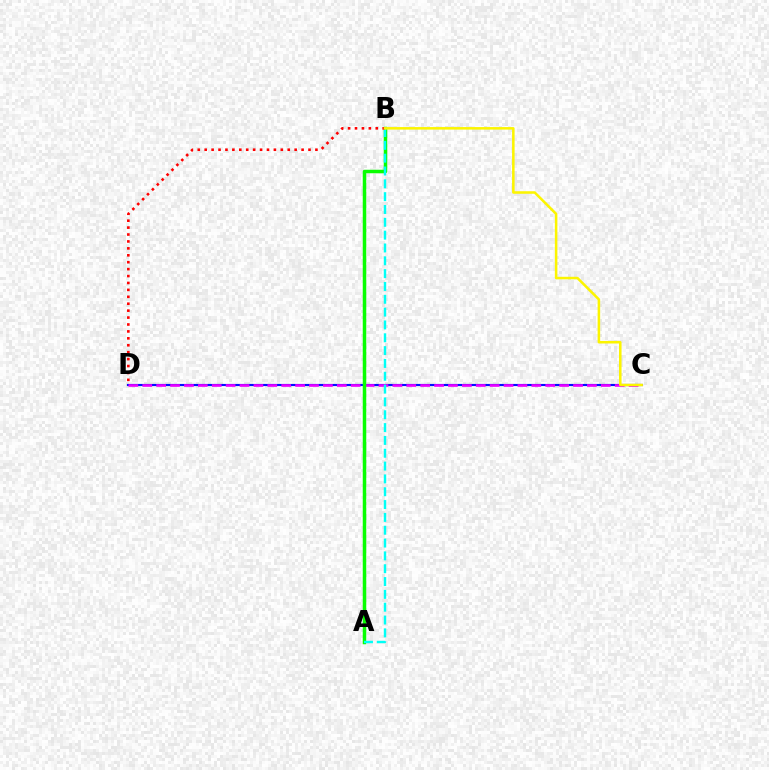{('C', 'D'): [{'color': '#0010ff', 'line_style': 'solid', 'thickness': 1.54}, {'color': '#ee00ff', 'line_style': 'dashed', 'thickness': 1.89}], ('A', 'B'): [{'color': '#08ff00', 'line_style': 'solid', 'thickness': 2.52}, {'color': '#00fff6', 'line_style': 'dashed', 'thickness': 1.74}], ('B', 'D'): [{'color': '#ff0000', 'line_style': 'dotted', 'thickness': 1.88}], ('B', 'C'): [{'color': '#fcf500', 'line_style': 'solid', 'thickness': 1.83}]}